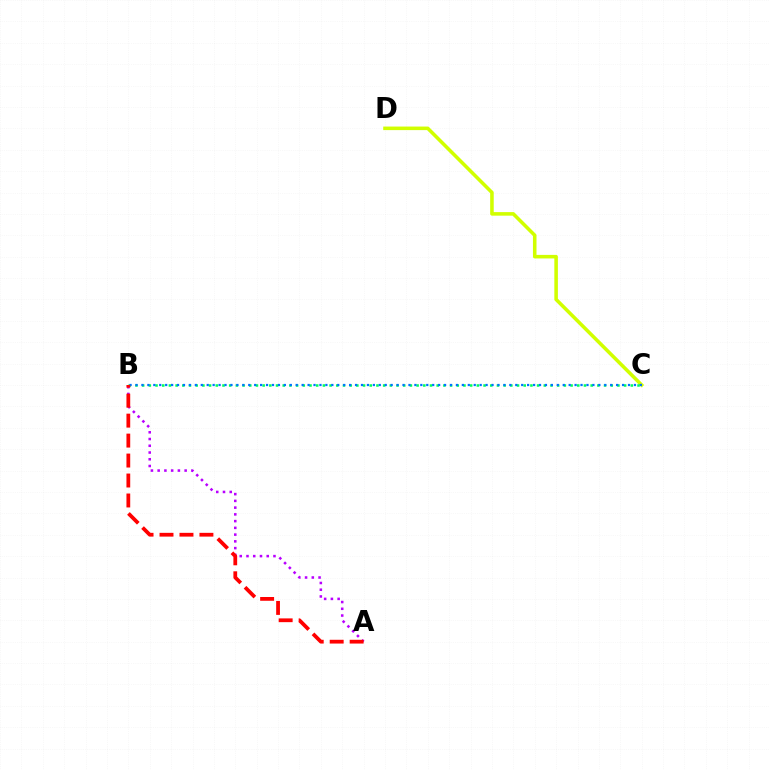{('C', 'D'): [{'color': '#d1ff00', 'line_style': 'solid', 'thickness': 2.56}], ('B', 'C'): [{'color': '#00ff5c', 'line_style': 'dotted', 'thickness': 1.82}, {'color': '#0074ff', 'line_style': 'dotted', 'thickness': 1.61}], ('A', 'B'): [{'color': '#b900ff', 'line_style': 'dotted', 'thickness': 1.83}, {'color': '#ff0000', 'line_style': 'dashed', 'thickness': 2.71}]}